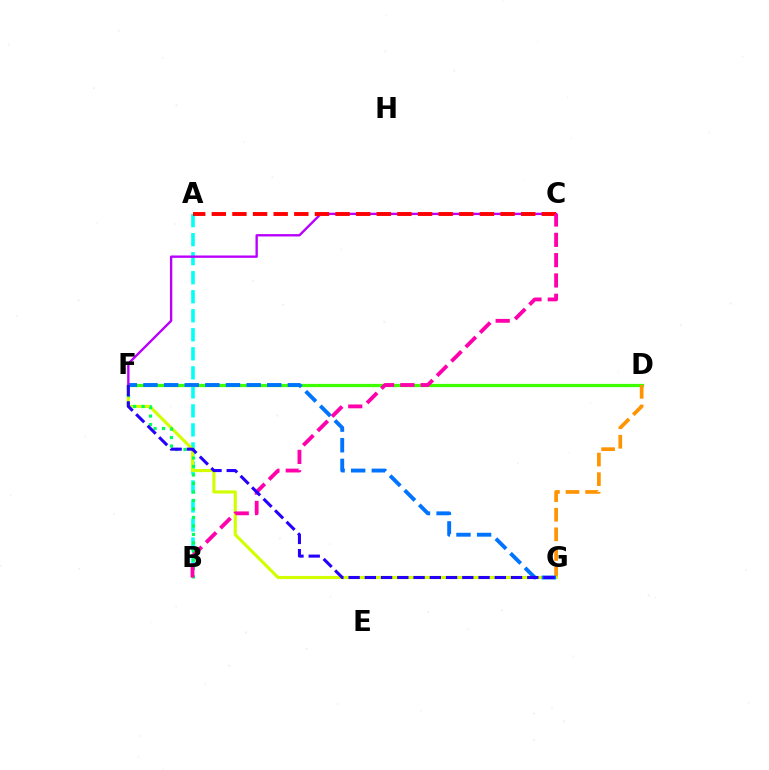{('A', 'B'): [{'color': '#00fff6', 'line_style': 'dashed', 'thickness': 2.58}], ('D', 'F'): [{'color': '#3dff00', 'line_style': 'solid', 'thickness': 2.33}], ('D', 'G'): [{'color': '#ff9400', 'line_style': 'dashed', 'thickness': 2.66}], ('F', 'G'): [{'color': '#d1ff00', 'line_style': 'solid', 'thickness': 2.24}, {'color': '#0074ff', 'line_style': 'dashed', 'thickness': 2.8}, {'color': '#2500ff', 'line_style': 'dashed', 'thickness': 2.21}], ('B', 'F'): [{'color': '#00ff5c', 'line_style': 'dotted', 'thickness': 2.31}], ('C', 'F'): [{'color': '#b900ff', 'line_style': 'solid', 'thickness': 1.7}], ('A', 'C'): [{'color': '#ff0000', 'line_style': 'dashed', 'thickness': 2.8}], ('B', 'C'): [{'color': '#ff00ac', 'line_style': 'dashed', 'thickness': 2.76}]}